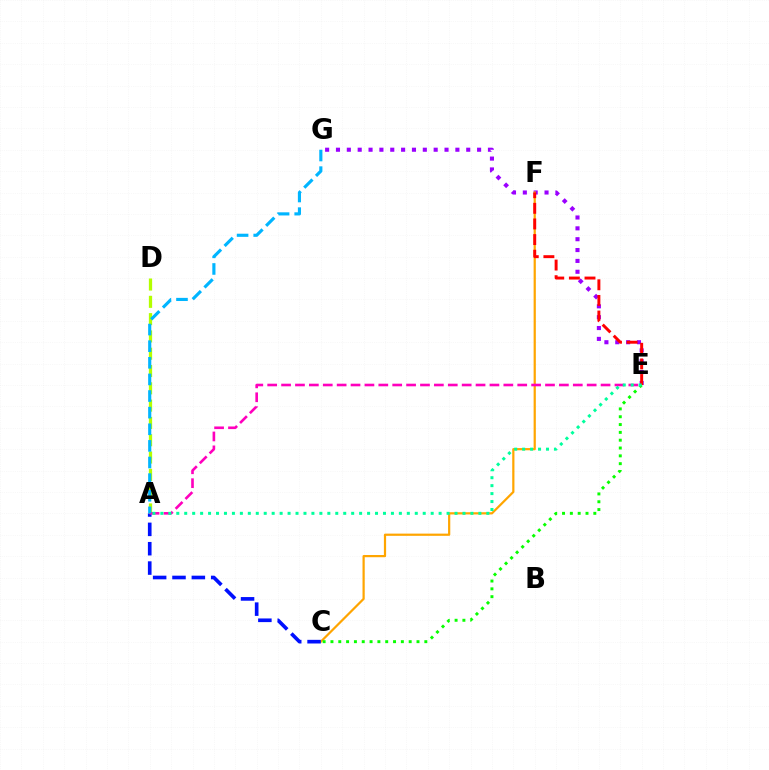{('E', 'G'): [{'color': '#9b00ff', 'line_style': 'dotted', 'thickness': 2.95}], ('C', 'F'): [{'color': '#ffa500', 'line_style': 'solid', 'thickness': 1.6}], ('E', 'F'): [{'color': '#ff0000', 'line_style': 'dashed', 'thickness': 2.12}], ('A', 'C'): [{'color': '#0010ff', 'line_style': 'dashed', 'thickness': 2.63}], ('A', 'D'): [{'color': '#b3ff00', 'line_style': 'dashed', 'thickness': 2.35}], ('A', 'E'): [{'color': '#ff00bd', 'line_style': 'dashed', 'thickness': 1.89}, {'color': '#00ff9d', 'line_style': 'dotted', 'thickness': 2.16}], ('C', 'E'): [{'color': '#08ff00', 'line_style': 'dotted', 'thickness': 2.13}], ('A', 'G'): [{'color': '#00b5ff', 'line_style': 'dashed', 'thickness': 2.26}]}